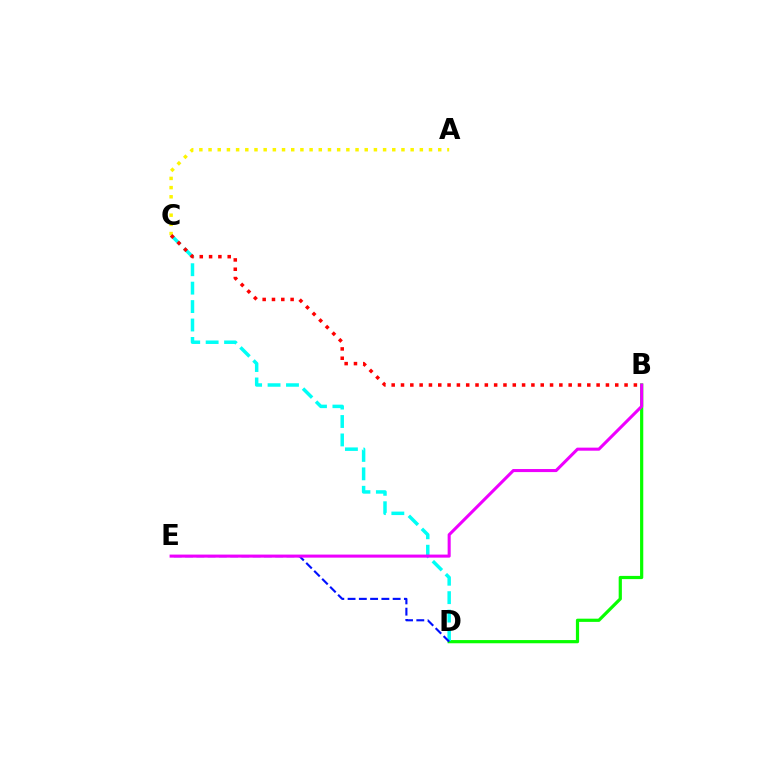{('B', 'D'): [{'color': '#08ff00', 'line_style': 'solid', 'thickness': 2.31}], ('C', 'D'): [{'color': '#00fff6', 'line_style': 'dashed', 'thickness': 2.5}], ('A', 'C'): [{'color': '#fcf500', 'line_style': 'dotted', 'thickness': 2.5}], ('D', 'E'): [{'color': '#0010ff', 'line_style': 'dashed', 'thickness': 1.53}], ('B', 'C'): [{'color': '#ff0000', 'line_style': 'dotted', 'thickness': 2.53}], ('B', 'E'): [{'color': '#ee00ff', 'line_style': 'solid', 'thickness': 2.2}]}